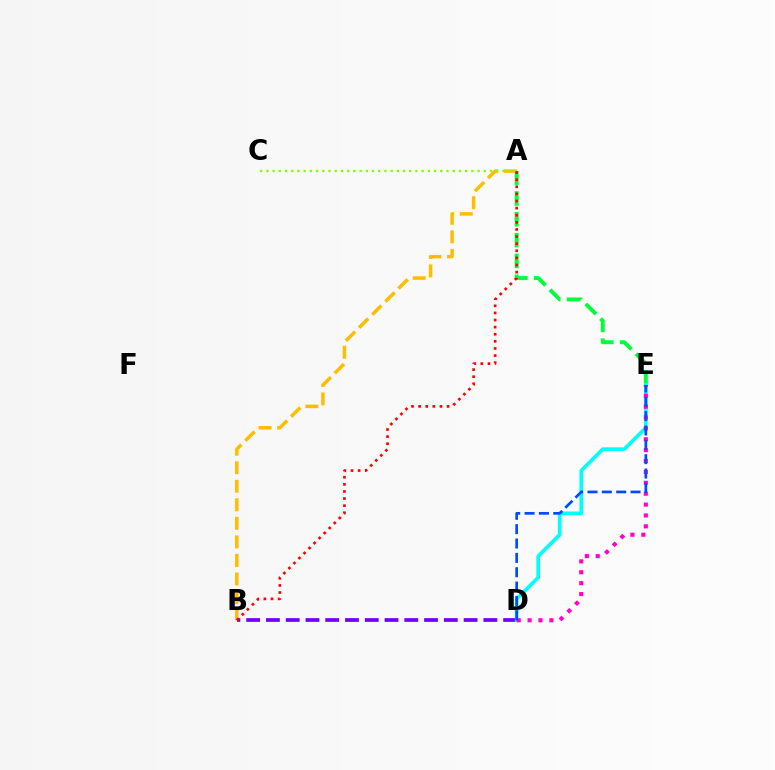{('A', 'B'): [{'color': '#ffbd00', 'line_style': 'dashed', 'thickness': 2.52}, {'color': '#ff0000', 'line_style': 'dotted', 'thickness': 1.93}], ('A', 'C'): [{'color': '#84ff00', 'line_style': 'dotted', 'thickness': 1.69}], ('A', 'E'): [{'color': '#00ff39', 'line_style': 'dashed', 'thickness': 2.83}], ('B', 'D'): [{'color': '#7200ff', 'line_style': 'dashed', 'thickness': 2.68}], ('D', 'E'): [{'color': '#00fff6', 'line_style': 'solid', 'thickness': 2.62}, {'color': '#ff00cf', 'line_style': 'dotted', 'thickness': 2.96}, {'color': '#004bff', 'line_style': 'dashed', 'thickness': 1.95}]}